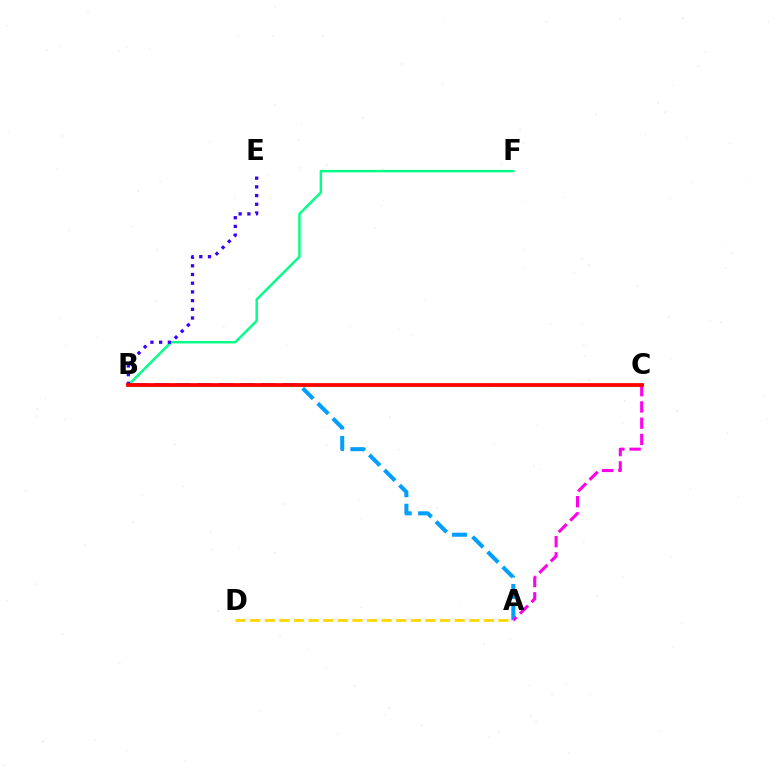{('A', 'B'): [{'color': '#009eff', 'line_style': 'dashed', 'thickness': 2.9}], ('B', 'C'): [{'color': '#4fff00', 'line_style': 'solid', 'thickness': 2.21}, {'color': '#ff0000', 'line_style': 'solid', 'thickness': 2.7}], ('B', 'F'): [{'color': '#00ff86', 'line_style': 'solid', 'thickness': 1.75}], ('A', 'C'): [{'color': '#ff00ed', 'line_style': 'dashed', 'thickness': 2.21}], ('B', 'E'): [{'color': '#3700ff', 'line_style': 'dotted', 'thickness': 2.36}], ('A', 'D'): [{'color': '#ffd500', 'line_style': 'dashed', 'thickness': 1.98}]}